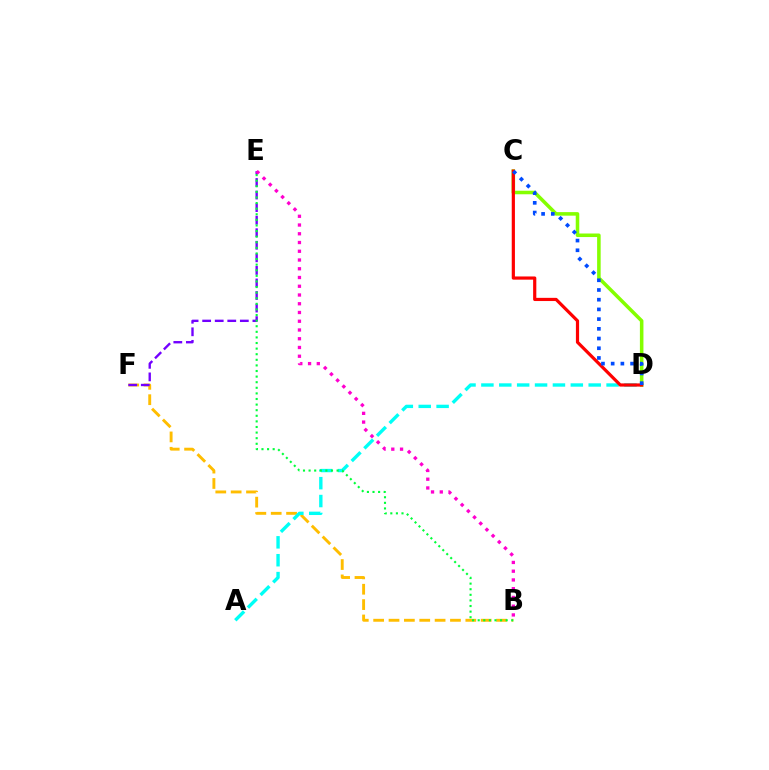{('B', 'F'): [{'color': '#ffbd00', 'line_style': 'dashed', 'thickness': 2.09}], ('E', 'F'): [{'color': '#7200ff', 'line_style': 'dashed', 'thickness': 1.71}], ('A', 'D'): [{'color': '#00fff6', 'line_style': 'dashed', 'thickness': 2.43}], ('C', 'D'): [{'color': '#84ff00', 'line_style': 'solid', 'thickness': 2.55}, {'color': '#ff0000', 'line_style': 'solid', 'thickness': 2.3}, {'color': '#004bff', 'line_style': 'dotted', 'thickness': 2.64}], ('B', 'E'): [{'color': '#00ff39', 'line_style': 'dotted', 'thickness': 1.52}, {'color': '#ff00cf', 'line_style': 'dotted', 'thickness': 2.38}]}